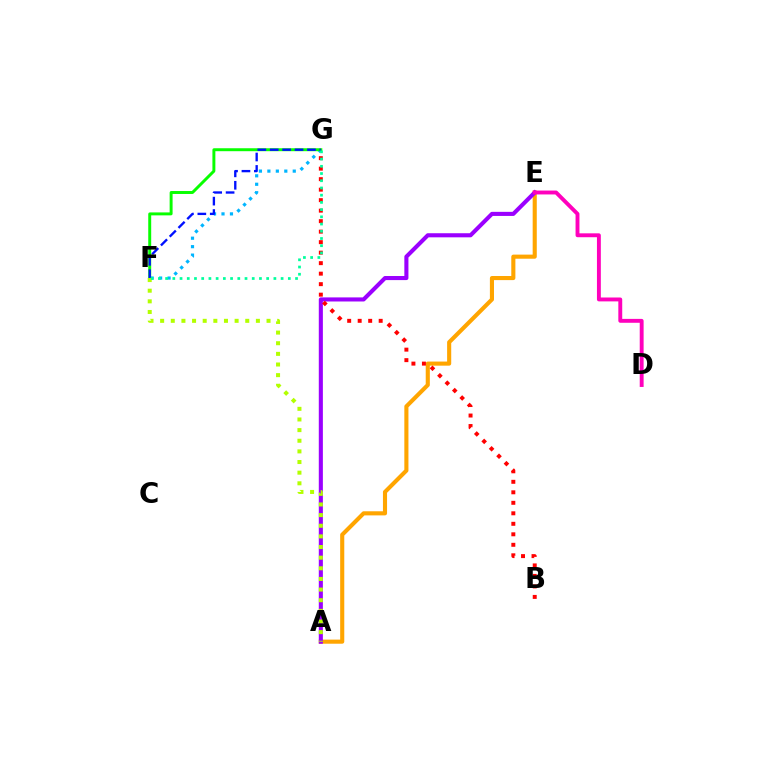{('F', 'G'): [{'color': '#00b5ff', 'line_style': 'dotted', 'thickness': 2.3}, {'color': '#08ff00', 'line_style': 'solid', 'thickness': 2.12}, {'color': '#0010ff', 'line_style': 'dashed', 'thickness': 1.69}, {'color': '#00ff9d', 'line_style': 'dotted', 'thickness': 1.96}], ('A', 'E'): [{'color': '#ffa500', 'line_style': 'solid', 'thickness': 2.96}, {'color': '#9b00ff', 'line_style': 'solid', 'thickness': 2.94}], ('B', 'G'): [{'color': '#ff0000', 'line_style': 'dotted', 'thickness': 2.85}], ('D', 'E'): [{'color': '#ff00bd', 'line_style': 'solid', 'thickness': 2.8}], ('A', 'F'): [{'color': '#b3ff00', 'line_style': 'dotted', 'thickness': 2.89}]}